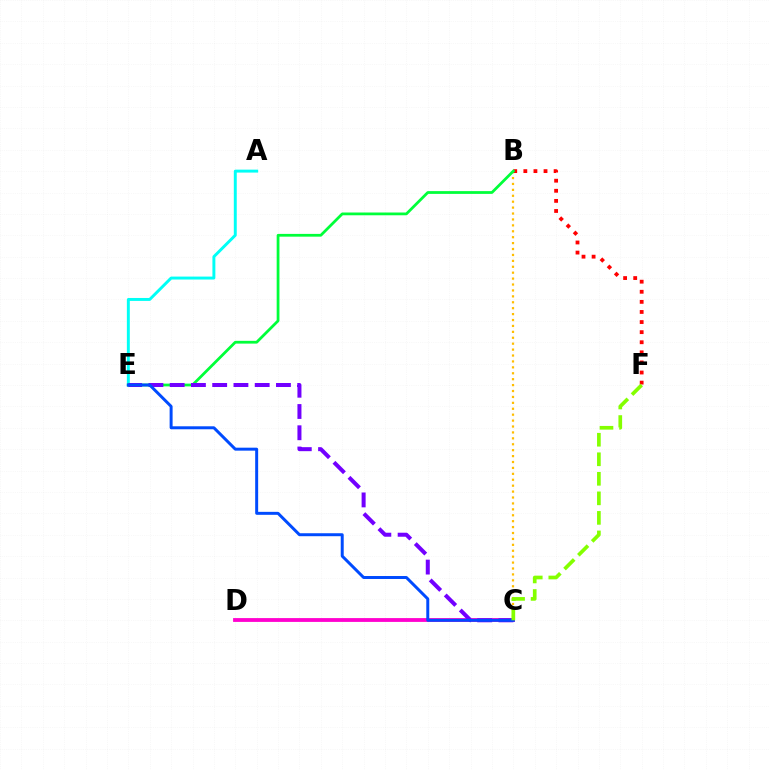{('B', 'C'): [{'color': '#ffbd00', 'line_style': 'dotted', 'thickness': 1.61}], ('C', 'D'): [{'color': '#ff00cf', 'line_style': 'solid', 'thickness': 2.75}], ('A', 'E'): [{'color': '#00fff6', 'line_style': 'solid', 'thickness': 2.12}], ('B', 'F'): [{'color': '#ff0000', 'line_style': 'dotted', 'thickness': 2.74}], ('B', 'E'): [{'color': '#00ff39', 'line_style': 'solid', 'thickness': 1.99}], ('C', 'E'): [{'color': '#7200ff', 'line_style': 'dashed', 'thickness': 2.89}, {'color': '#004bff', 'line_style': 'solid', 'thickness': 2.14}], ('C', 'F'): [{'color': '#84ff00', 'line_style': 'dashed', 'thickness': 2.65}]}